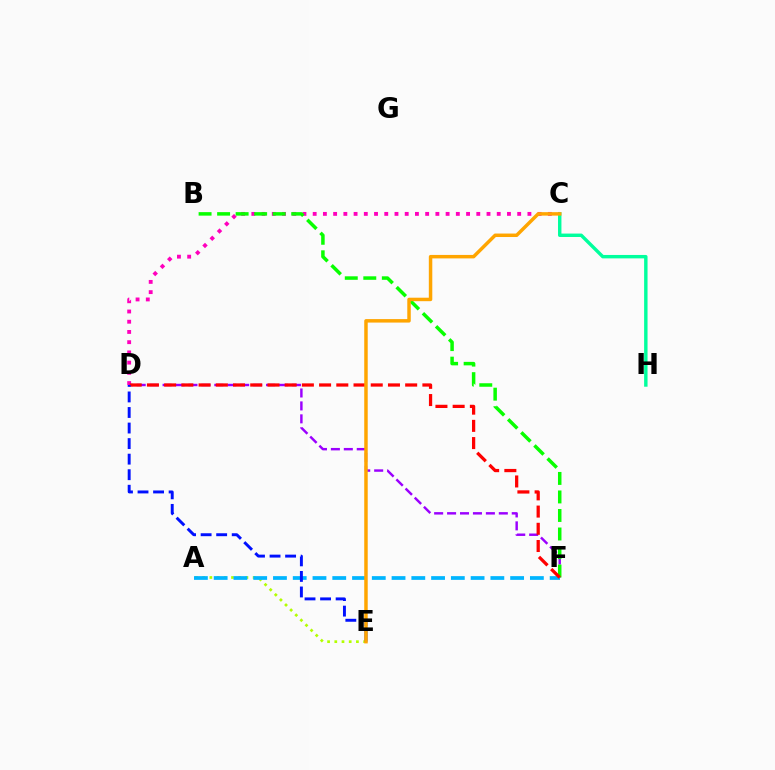{('A', 'E'): [{'color': '#b3ff00', 'line_style': 'dotted', 'thickness': 1.96}], ('D', 'F'): [{'color': '#9b00ff', 'line_style': 'dashed', 'thickness': 1.76}, {'color': '#ff0000', 'line_style': 'dashed', 'thickness': 2.34}], ('C', 'D'): [{'color': '#ff00bd', 'line_style': 'dotted', 'thickness': 2.78}], ('B', 'F'): [{'color': '#08ff00', 'line_style': 'dashed', 'thickness': 2.52}], ('C', 'H'): [{'color': '#00ff9d', 'line_style': 'solid', 'thickness': 2.46}], ('A', 'F'): [{'color': '#00b5ff', 'line_style': 'dashed', 'thickness': 2.68}], ('D', 'E'): [{'color': '#0010ff', 'line_style': 'dashed', 'thickness': 2.11}], ('C', 'E'): [{'color': '#ffa500', 'line_style': 'solid', 'thickness': 2.5}]}